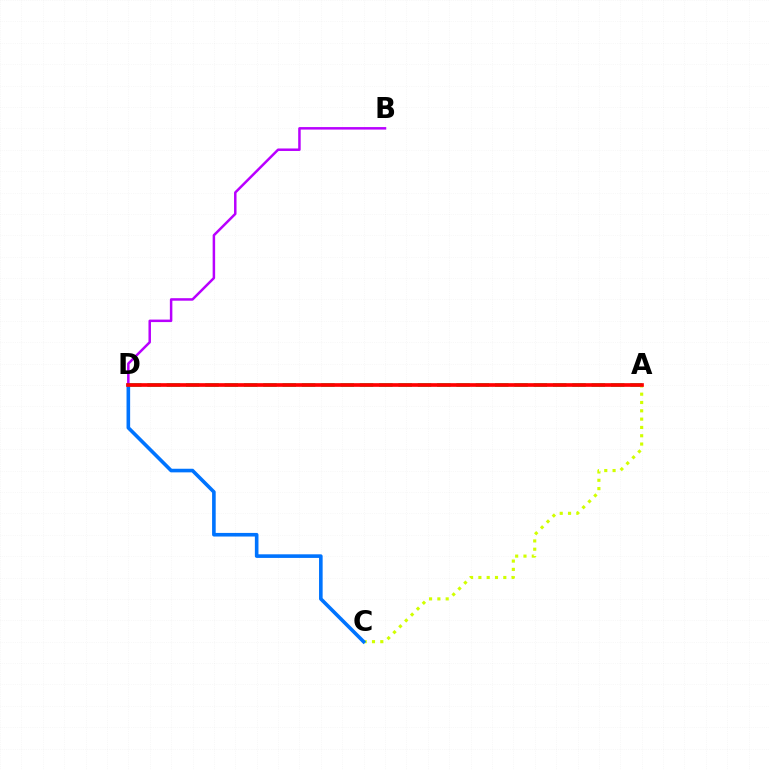{('A', 'D'): [{'color': '#00ff5c', 'line_style': 'dashed', 'thickness': 2.62}, {'color': '#ff0000', 'line_style': 'solid', 'thickness': 2.64}], ('B', 'D'): [{'color': '#b900ff', 'line_style': 'solid', 'thickness': 1.8}], ('A', 'C'): [{'color': '#d1ff00', 'line_style': 'dotted', 'thickness': 2.26}], ('C', 'D'): [{'color': '#0074ff', 'line_style': 'solid', 'thickness': 2.6}]}